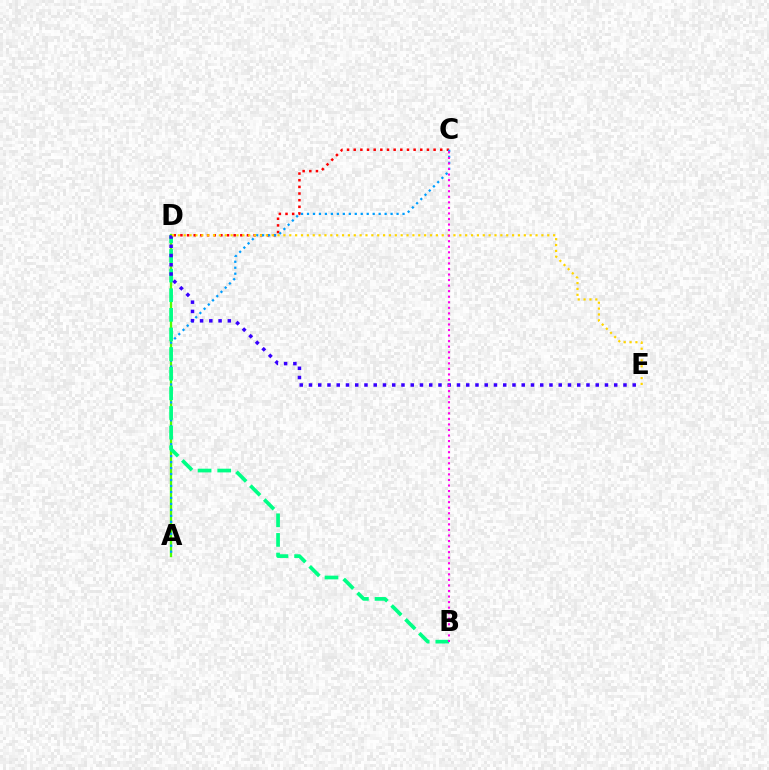{('C', 'D'): [{'color': '#ff0000', 'line_style': 'dotted', 'thickness': 1.81}], ('A', 'D'): [{'color': '#4fff00', 'line_style': 'solid', 'thickness': 1.67}], ('A', 'C'): [{'color': '#009eff', 'line_style': 'dotted', 'thickness': 1.62}], ('B', 'D'): [{'color': '#00ff86', 'line_style': 'dashed', 'thickness': 2.67}], ('D', 'E'): [{'color': '#3700ff', 'line_style': 'dotted', 'thickness': 2.51}, {'color': '#ffd500', 'line_style': 'dotted', 'thickness': 1.59}], ('B', 'C'): [{'color': '#ff00ed', 'line_style': 'dotted', 'thickness': 1.51}]}